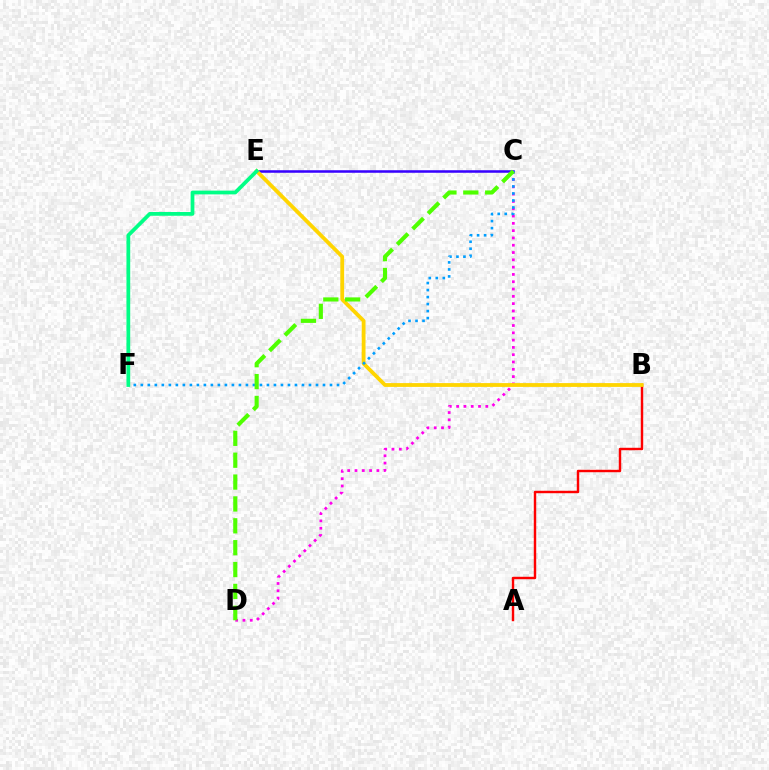{('C', 'D'): [{'color': '#ff00ed', 'line_style': 'dotted', 'thickness': 1.98}, {'color': '#4fff00', 'line_style': 'dashed', 'thickness': 2.97}], ('C', 'E'): [{'color': '#3700ff', 'line_style': 'solid', 'thickness': 1.82}], ('A', 'B'): [{'color': '#ff0000', 'line_style': 'solid', 'thickness': 1.75}], ('B', 'E'): [{'color': '#ffd500', 'line_style': 'solid', 'thickness': 2.74}], ('C', 'F'): [{'color': '#009eff', 'line_style': 'dotted', 'thickness': 1.9}], ('E', 'F'): [{'color': '#00ff86', 'line_style': 'solid', 'thickness': 2.7}]}